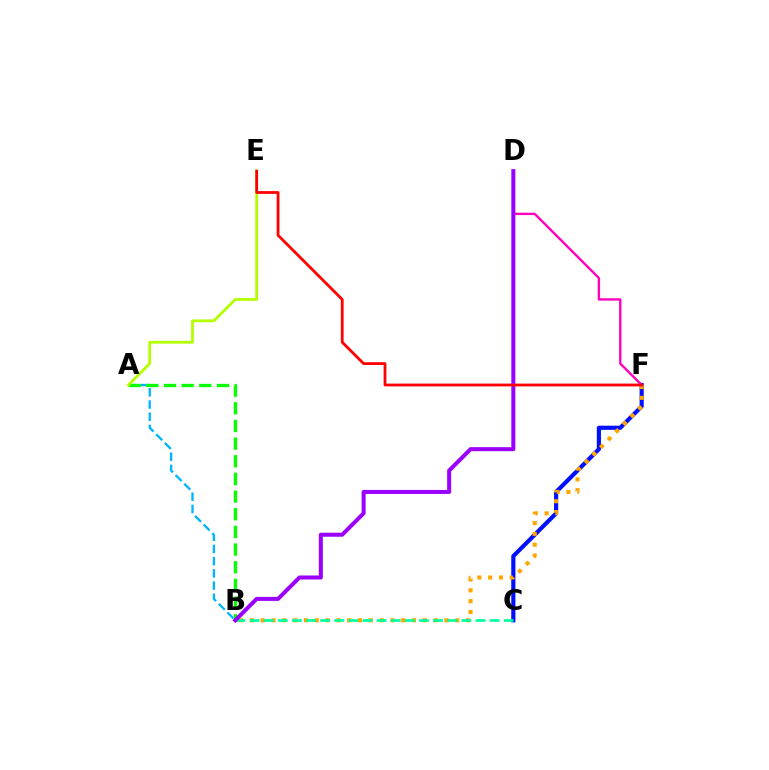{('C', 'F'): [{'color': '#0010ff', 'line_style': 'solid', 'thickness': 2.99}], ('A', 'B'): [{'color': '#00b5ff', 'line_style': 'dashed', 'thickness': 1.66}, {'color': '#08ff00', 'line_style': 'dashed', 'thickness': 2.4}], ('A', 'E'): [{'color': '#b3ff00', 'line_style': 'solid', 'thickness': 2.02}], ('B', 'F'): [{'color': '#ffa500', 'line_style': 'dotted', 'thickness': 2.94}], ('D', 'F'): [{'color': '#ff00bd', 'line_style': 'solid', 'thickness': 1.71}], ('B', 'C'): [{'color': '#00ff9d', 'line_style': 'dashed', 'thickness': 1.92}], ('B', 'D'): [{'color': '#9b00ff', 'line_style': 'solid', 'thickness': 2.89}], ('E', 'F'): [{'color': '#ff0000', 'line_style': 'solid', 'thickness': 2.01}]}